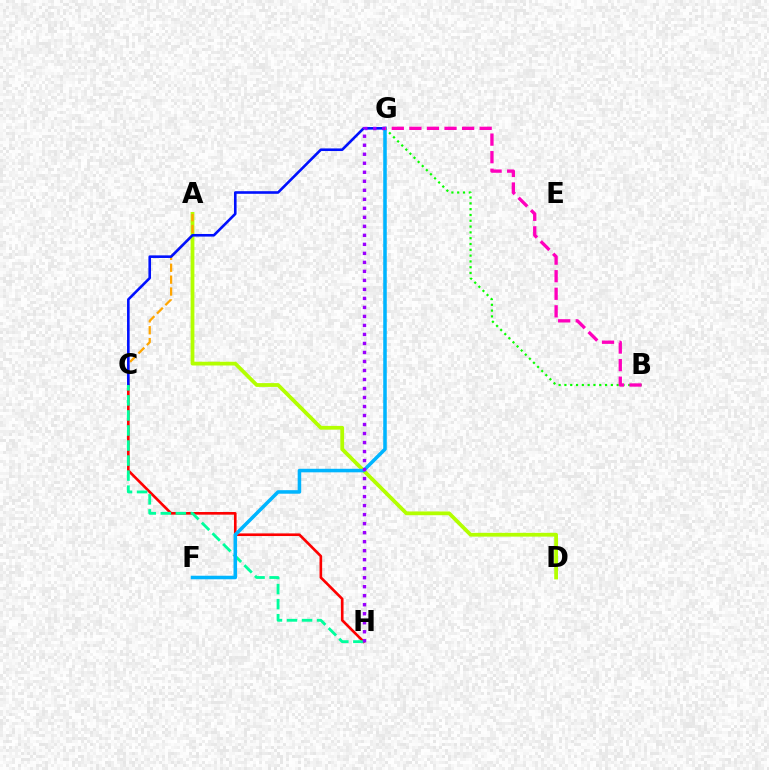{('A', 'D'): [{'color': '#b3ff00', 'line_style': 'solid', 'thickness': 2.72}], ('C', 'H'): [{'color': '#ff0000', 'line_style': 'solid', 'thickness': 1.89}, {'color': '#00ff9d', 'line_style': 'dashed', 'thickness': 2.04}], ('B', 'G'): [{'color': '#08ff00', 'line_style': 'dotted', 'thickness': 1.58}, {'color': '#ff00bd', 'line_style': 'dashed', 'thickness': 2.39}], ('A', 'C'): [{'color': '#ffa500', 'line_style': 'dashed', 'thickness': 1.62}], ('C', 'G'): [{'color': '#0010ff', 'line_style': 'solid', 'thickness': 1.88}], ('F', 'G'): [{'color': '#00b5ff', 'line_style': 'solid', 'thickness': 2.55}], ('G', 'H'): [{'color': '#9b00ff', 'line_style': 'dotted', 'thickness': 2.45}]}